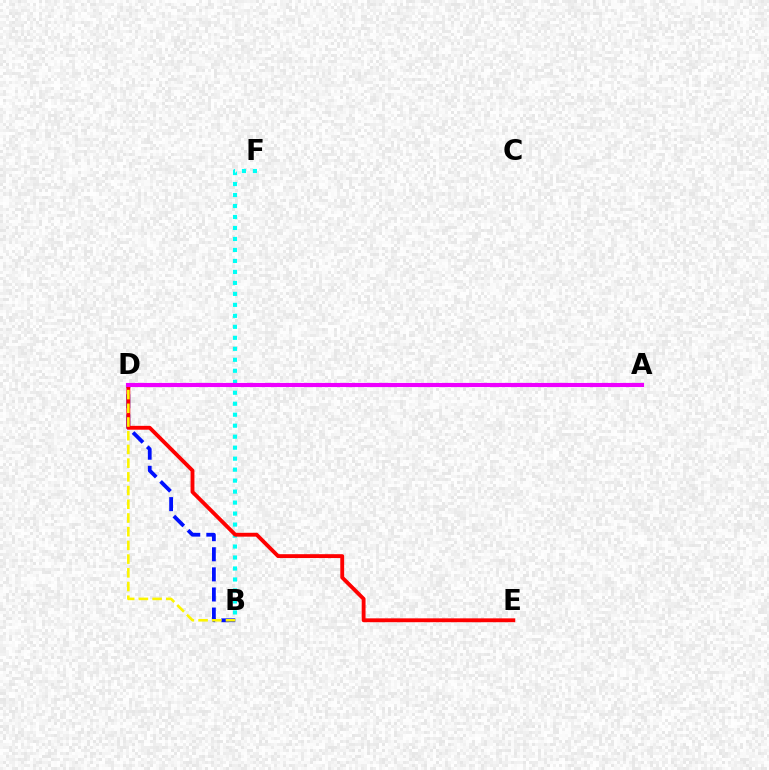{('B', 'F'): [{'color': '#00fff6', 'line_style': 'dotted', 'thickness': 2.98}], ('A', 'D'): [{'color': '#08ff00', 'line_style': 'dashed', 'thickness': 2.65}, {'color': '#ee00ff', 'line_style': 'solid', 'thickness': 2.96}], ('B', 'D'): [{'color': '#0010ff', 'line_style': 'dashed', 'thickness': 2.73}, {'color': '#fcf500', 'line_style': 'dashed', 'thickness': 1.86}], ('D', 'E'): [{'color': '#ff0000', 'line_style': 'solid', 'thickness': 2.78}]}